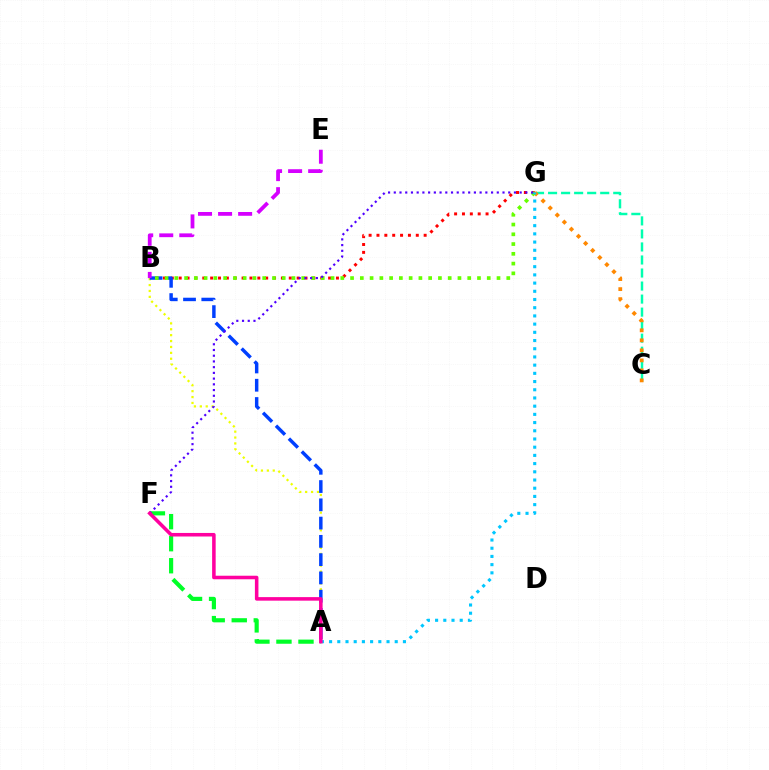{('B', 'G'): [{'color': '#ff0000', 'line_style': 'dotted', 'thickness': 2.14}, {'color': '#66ff00', 'line_style': 'dotted', 'thickness': 2.65}], ('A', 'B'): [{'color': '#eeff00', 'line_style': 'dotted', 'thickness': 1.6}, {'color': '#003fff', 'line_style': 'dashed', 'thickness': 2.48}], ('C', 'G'): [{'color': '#00ffaf', 'line_style': 'dashed', 'thickness': 1.77}, {'color': '#ff8800', 'line_style': 'dotted', 'thickness': 2.72}], ('A', 'F'): [{'color': '#00ff27', 'line_style': 'dashed', 'thickness': 2.99}, {'color': '#ff00a0', 'line_style': 'solid', 'thickness': 2.55}], ('B', 'E'): [{'color': '#d600ff', 'line_style': 'dashed', 'thickness': 2.72}], ('A', 'G'): [{'color': '#00c7ff', 'line_style': 'dotted', 'thickness': 2.23}], ('F', 'G'): [{'color': '#4f00ff', 'line_style': 'dotted', 'thickness': 1.55}]}